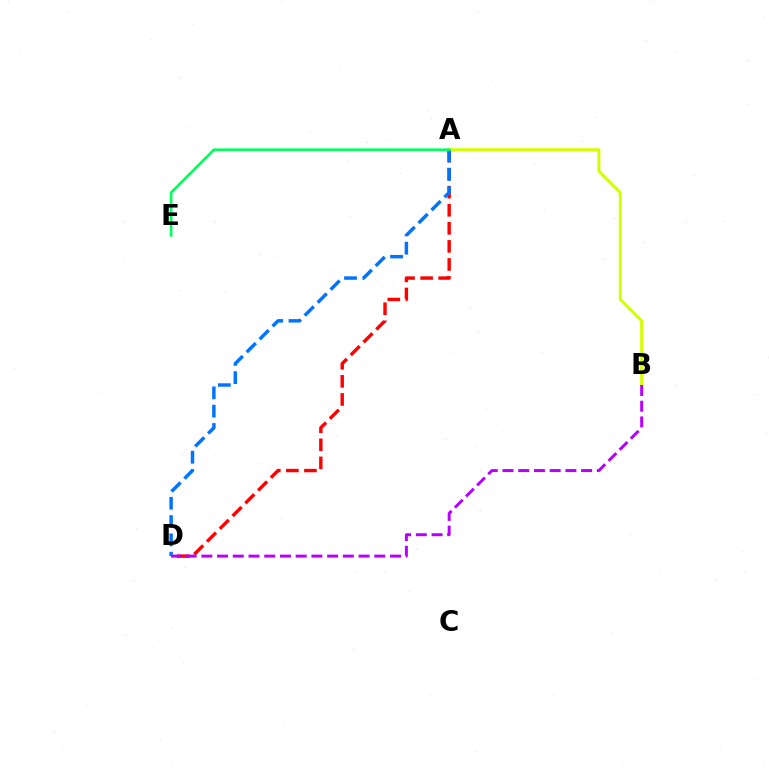{('A', 'D'): [{'color': '#ff0000', 'line_style': 'dashed', 'thickness': 2.46}, {'color': '#0074ff', 'line_style': 'dashed', 'thickness': 2.49}], ('A', 'B'): [{'color': '#d1ff00', 'line_style': 'solid', 'thickness': 2.15}], ('A', 'E'): [{'color': '#00ff5c', 'line_style': 'solid', 'thickness': 1.9}], ('B', 'D'): [{'color': '#b900ff', 'line_style': 'dashed', 'thickness': 2.14}]}